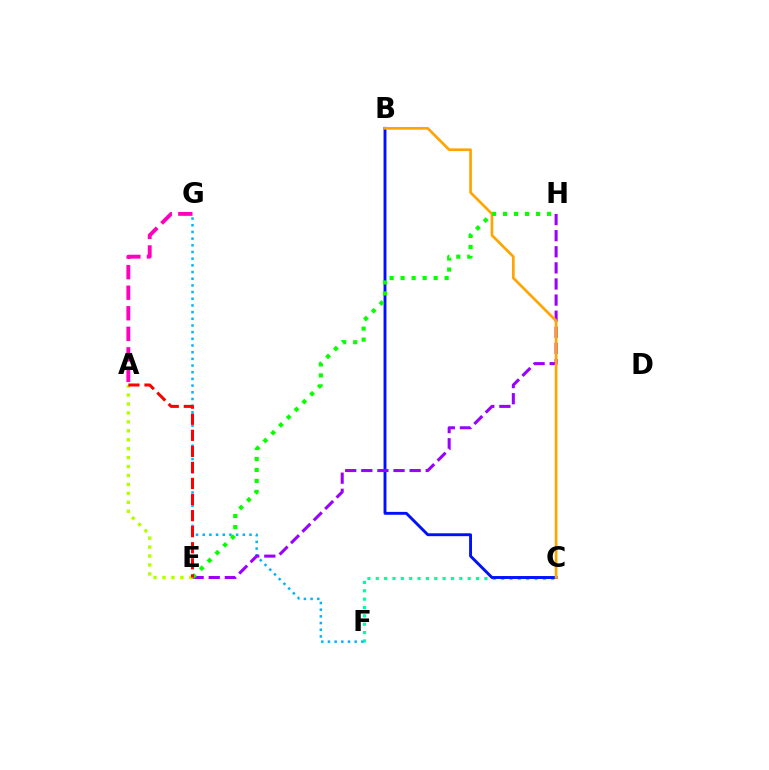{('C', 'F'): [{'color': '#00ff9d', 'line_style': 'dotted', 'thickness': 2.27}], ('F', 'G'): [{'color': '#00b5ff', 'line_style': 'dotted', 'thickness': 1.82}], ('B', 'C'): [{'color': '#0010ff', 'line_style': 'solid', 'thickness': 2.09}, {'color': '#ffa500', 'line_style': 'solid', 'thickness': 1.94}], ('E', 'H'): [{'color': '#9b00ff', 'line_style': 'dashed', 'thickness': 2.19}, {'color': '#08ff00', 'line_style': 'dotted', 'thickness': 2.99}], ('A', 'G'): [{'color': '#ff00bd', 'line_style': 'dashed', 'thickness': 2.79}], ('A', 'E'): [{'color': '#b3ff00', 'line_style': 'dotted', 'thickness': 2.43}, {'color': '#ff0000', 'line_style': 'dashed', 'thickness': 2.18}]}